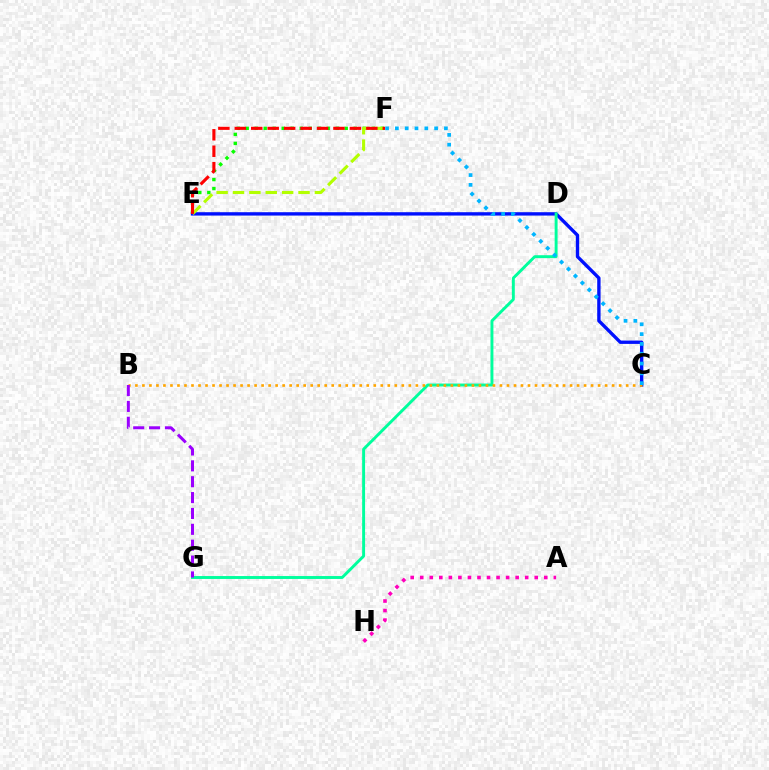{('A', 'H'): [{'color': '#ff00bd', 'line_style': 'dotted', 'thickness': 2.59}], ('E', 'F'): [{'color': '#08ff00', 'line_style': 'dotted', 'thickness': 2.45}, {'color': '#b3ff00', 'line_style': 'dashed', 'thickness': 2.23}, {'color': '#ff0000', 'line_style': 'dashed', 'thickness': 2.23}], ('C', 'E'): [{'color': '#0010ff', 'line_style': 'solid', 'thickness': 2.42}], ('D', 'G'): [{'color': '#00ff9d', 'line_style': 'solid', 'thickness': 2.1}], ('B', 'C'): [{'color': '#ffa500', 'line_style': 'dotted', 'thickness': 1.9}], ('C', 'F'): [{'color': '#00b5ff', 'line_style': 'dotted', 'thickness': 2.66}], ('B', 'G'): [{'color': '#9b00ff', 'line_style': 'dashed', 'thickness': 2.16}]}